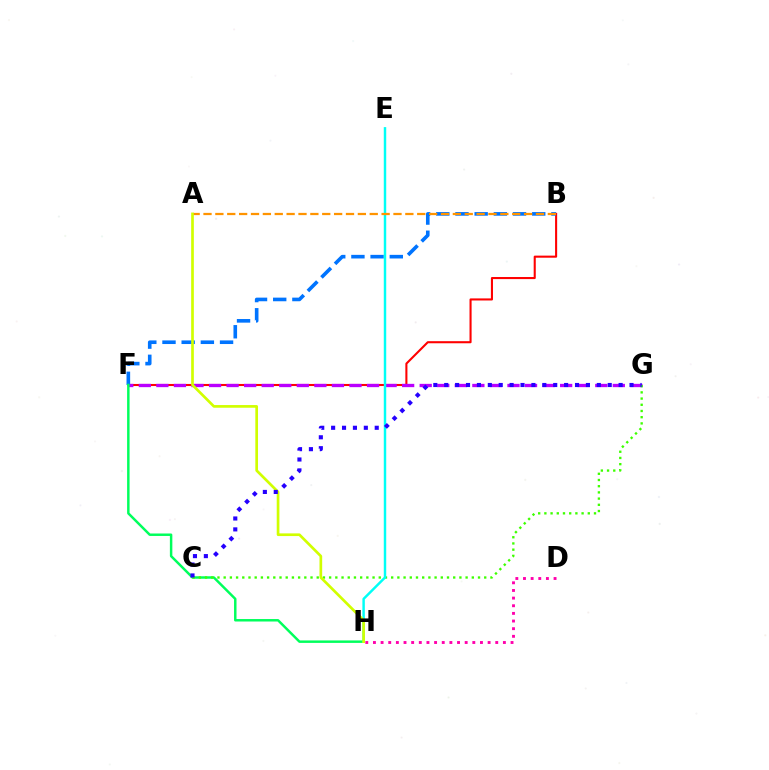{('B', 'F'): [{'color': '#ff0000', 'line_style': 'solid', 'thickness': 1.5}, {'color': '#0074ff', 'line_style': 'dashed', 'thickness': 2.61}], ('F', 'G'): [{'color': '#b900ff', 'line_style': 'dashed', 'thickness': 2.38}], ('F', 'H'): [{'color': '#00ff5c', 'line_style': 'solid', 'thickness': 1.78}], ('C', 'G'): [{'color': '#3dff00', 'line_style': 'dotted', 'thickness': 1.69}, {'color': '#2500ff', 'line_style': 'dotted', 'thickness': 2.96}], ('E', 'H'): [{'color': '#00fff6', 'line_style': 'solid', 'thickness': 1.76}], ('A', 'B'): [{'color': '#ff9400', 'line_style': 'dashed', 'thickness': 1.61}], ('D', 'H'): [{'color': '#ff00ac', 'line_style': 'dotted', 'thickness': 2.08}], ('A', 'H'): [{'color': '#d1ff00', 'line_style': 'solid', 'thickness': 1.93}]}